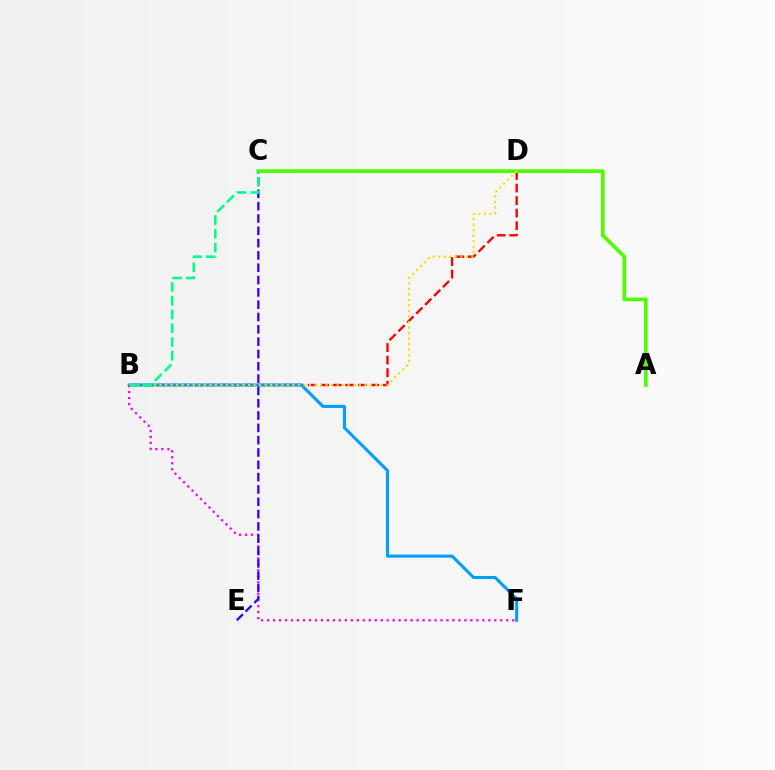{('B', 'D'): [{'color': '#ff0000', 'line_style': 'dashed', 'thickness': 1.7}, {'color': '#ffd500', 'line_style': 'dotted', 'thickness': 1.5}], ('B', 'F'): [{'color': '#009eff', 'line_style': 'solid', 'thickness': 2.22}, {'color': '#ff00ed', 'line_style': 'dotted', 'thickness': 1.62}], ('C', 'E'): [{'color': '#3700ff', 'line_style': 'dashed', 'thickness': 1.67}], ('A', 'C'): [{'color': '#4fff00', 'line_style': 'solid', 'thickness': 2.69}], ('B', 'C'): [{'color': '#00ff86', 'line_style': 'dashed', 'thickness': 1.87}]}